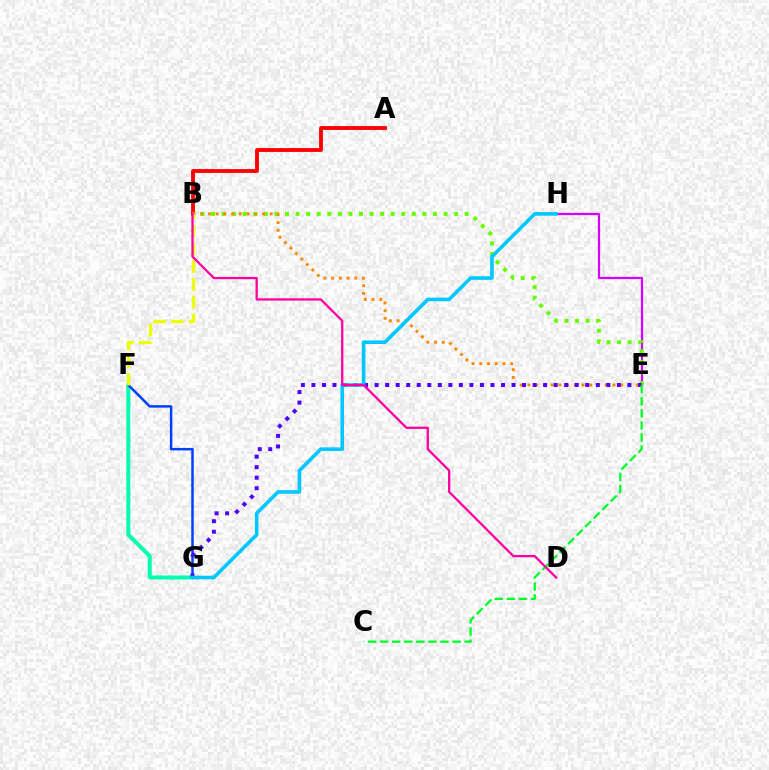{('A', 'B'): [{'color': '#ff0000', 'line_style': 'solid', 'thickness': 2.75}], ('E', 'H'): [{'color': '#d600ff', 'line_style': 'solid', 'thickness': 1.6}], ('B', 'E'): [{'color': '#66ff00', 'line_style': 'dotted', 'thickness': 2.87}, {'color': '#ff8800', 'line_style': 'dotted', 'thickness': 2.1}], ('F', 'G'): [{'color': '#00ffaf', 'line_style': 'solid', 'thickness': 2.89}, {'color': '#003fff', 'line_style': 'solid', 'thickness': 1.78}], ('B', 'F'): [{'color': '#eeff00', 'line_style': 'dashed', 'thickness': 2.41}], ('E', 'G'): [{'color': '#4f00ff', 'line_style': 'dotted', 'thickness': 2.86}], ('G', 'H'): [{'color': '#00c7ff', 'line_style': 'solid', 'thickness': 2.59}], ('C', 'E'): [{'color': '#00ff27', 'line_style': 'dashed', 'thickness': 1.64}], ('B', 'D'): [{'color': '#ff00a0', 'line_style': 'solid', 'thickness': 1.64}]}